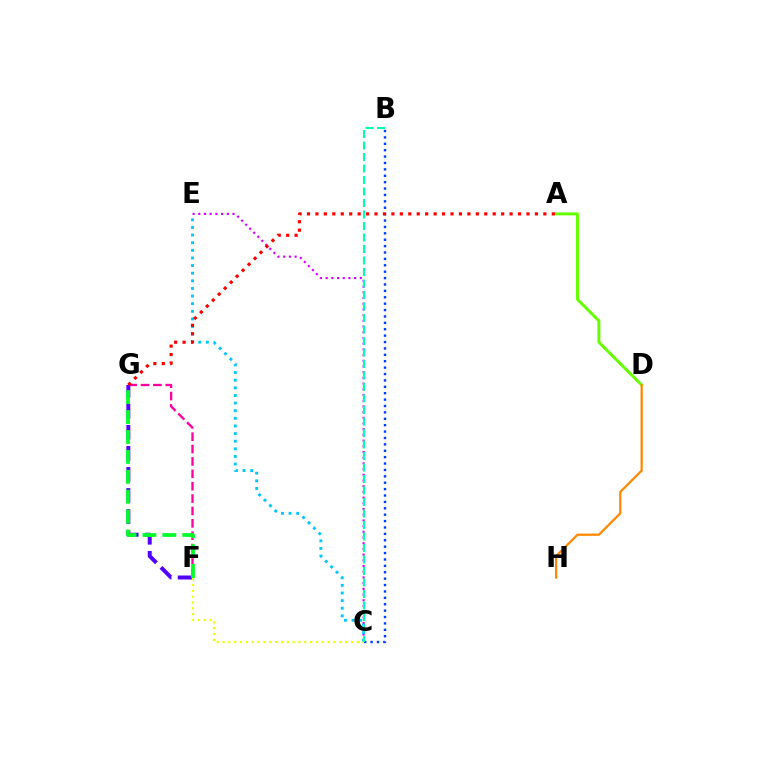{('C', 'E'): [{'color': '#d600ff', 'line_style': 'dotted', 'thickness': 1.55}, {'color': '#00c7ff', 'line_style': 'dotted', 'thickness': 2.07}], ('B', 'C'): [{'color': '#003fff', 'line_style': 'dotted', 'thickness': 1.74}, {'color': '#00ffaf', 'line_style': 'dashed', 'thickness': 1.56}], ('F', 'G'): [{'color': '#ff00a0', 'line_style': 'dashed', 'thickness': 1.68}, {'color': '#4f00ff', 'line_style': 'dashed', 'thickness': 2.86}, {'color': '#00ff27', 'line_style': 'dashed', 'thickness': 2.7}], ('A', 'D'): [{'color': '#66ff00', 'line_style': 'solid', 'thickness': 2.13}], ('A', 'G'): [{'color': '#ff0000', 'line_style': 'dotted', 'thickness': 2.29}], ('D', 'H'): [{'color': '#ff8800', 'line_style': 'solid', 'thickness': 1.62}], ('C', 'F'): [{'color': '#eeff00', 'line_style': 'dotted', 'thickness': 1.59}]}